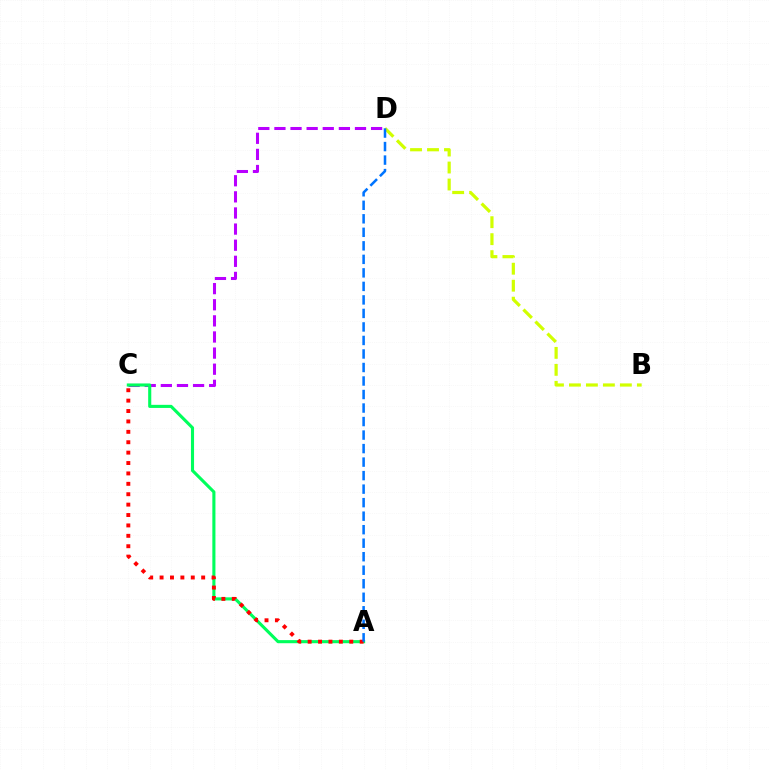{('B', 'D'): [{'color': '#d1ff00', 'line_style': 'dashed', 'thickness': 2.31}], ('C', 'D'): [{'color': '#b900ff', 'line_style': 'dashed', 'thickness': 2.19}], ('A', 'C'): [{'color': '#00ff5c', 'line_style': 'solid', 'thickness': 2.23}, {'color': '#ff0000', 'line_style': 'dotted', 'thickness': 2.83}], ('A', 'D'): [{'color': '#0074ff', 'line_style': 'dashed', 'thickness': 1.84}]}